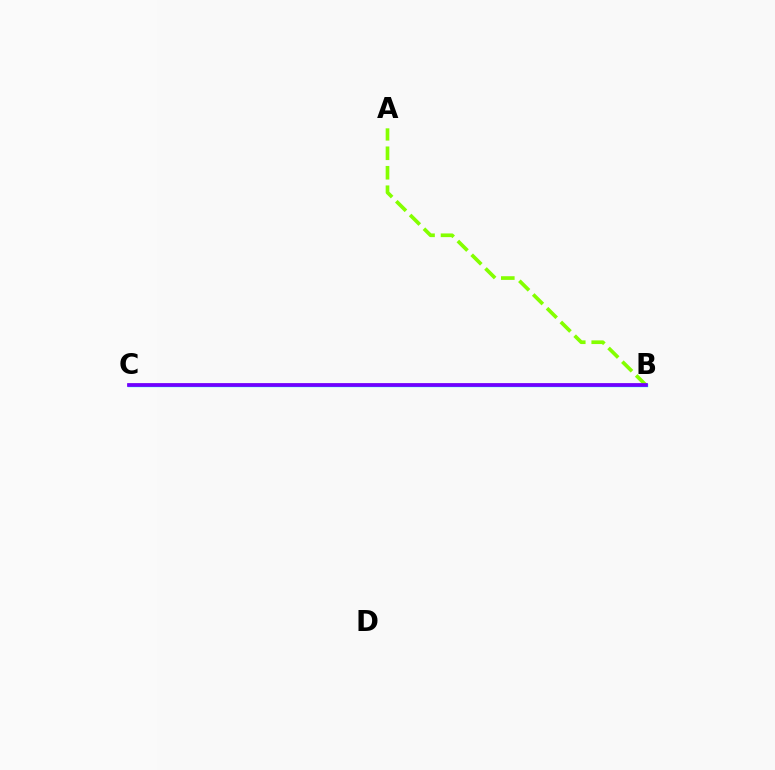{('B', 'C'): [{'color': '#ff0000', 'line_style': 'solid', 'thickness': 1.71}, {'color': '#00fff6', 'line_style': 'solid', 'thickness': 2.42}, {'color': '#7200ff', 'line_style': 'solid', 'thickness': 2.68}], ('A', 'B'): [{'color': '#84ff00', 'line_style': 'dashed', 'thickness': 2.65}]}